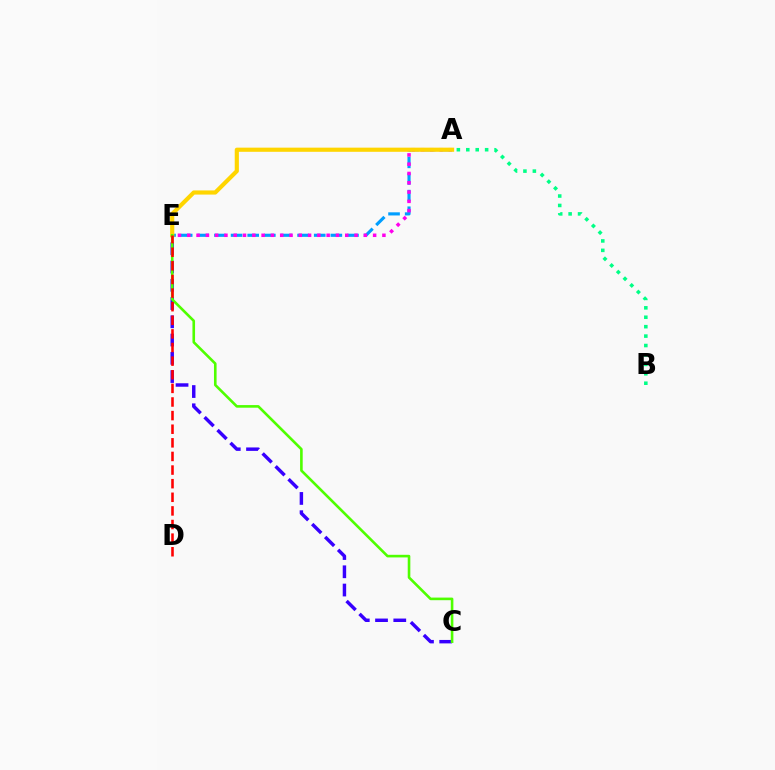{('A', 'E'): [{'color': '#009eff', 'line_style': 'dashed', 'thickness': 2.26}, {'color': '#ff00ed', 'line_style': 'dotted', 'thickness': 2.52}, {'color': '#ffd500', 'line_style': 'solid', 'thickness': 2.99}], ('C', 'E'): [{'color': '#3700ff', 'line_style': 'dashed', 'thickness': 2.48}, {'color': '#4fff00', 'line_style': 'solid', 'thickness': 1.88}], ('A', 'B'): [{'color': '#00ff86', 'line_style': 'dotted', 'thickness': 2.56}], ('D', 'E'): [{'color': '#ff0000', 'line_style': 'dashed', 'thickness': 1.85}]}